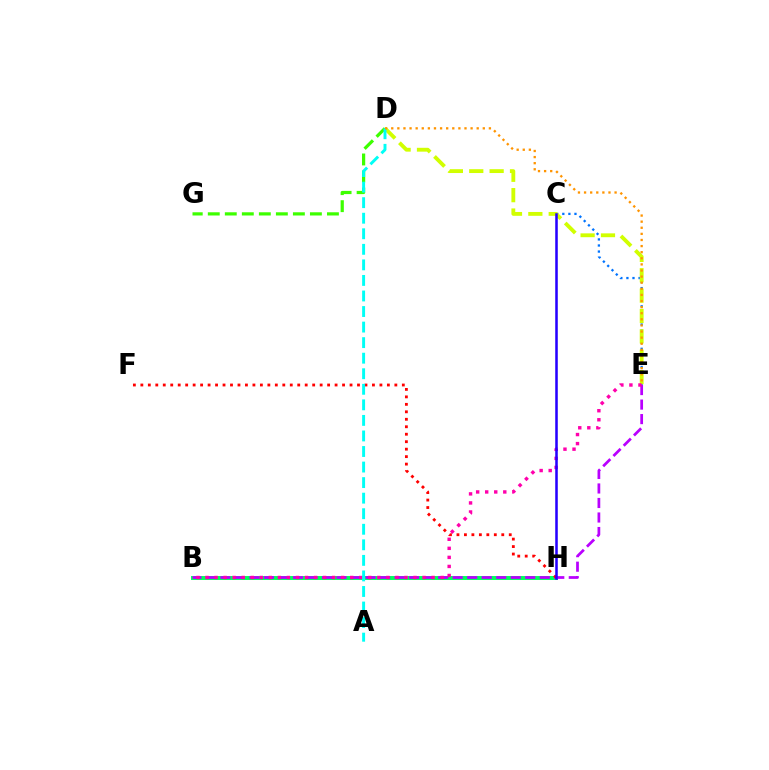{('C', 'E'): [{'color': '#0074ff', 'line_style': 'dotted', 'thickness': 1.65}], ('B', 'H'): [{'color': '#00ff5c', 'line_style': 'solid', 'thickness': 2.84}], ('D', 'E'): [{'color': '#d1ff00', 'line_style': 'dashed', 'thickness': 2.77}, {'color': '#ff9400', 'line_style': 'dotted', 'thickness': 1.66}], ('B', 'E'): [{'color': '#b900ff', 'line_style': 'dashed', 'thickness': 1.97}, {'color': '#ff00ac', 'line_style': 'dotted', 'thickness': 2.46}], ('F', 'H'): [{'color': '#ff0000', 'line_style': 'dotted', 'thickness': 2.03}], ('D', 'G'): [{'color': '#3dff00', 'line_style': 'dashed', 'thickness': 2.31}], ('A', 'D'): [{'color': '#00fff6', 'line_style': 'dashed', 'thickness': 2.11}], ('C', 'H'): [{'color': '#2500ff', 'line_style': 'solid', 'thickness': 1.83}]}